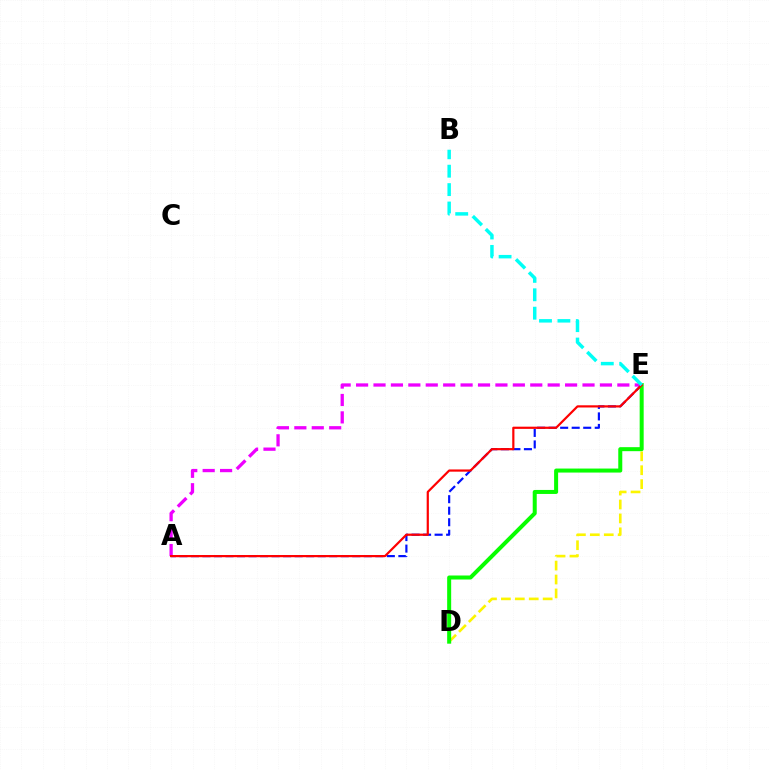{('D', 'E'): [{'color': '#fcf500', 'line_style': 'dashed', 'thickness': 1.89}, {'color': '#08ff00', 'line_style': 'solid', 'thickness': 2.89}], ('A', 'E'): [{'color': '#ee00ff', 'line_style': 'dashed', 'thickness': 2.37}, {'color': '#0010ff', 'line_style': 'dashed', 'thickness': 1.57}, {'color': '#ff0000', 'line_style': 'solid', 'thickness': 1.59}], ('B', 'E'): [{'color': '#00fff6', 'line_style': 'dashed', 'thickness': 2.5}]}